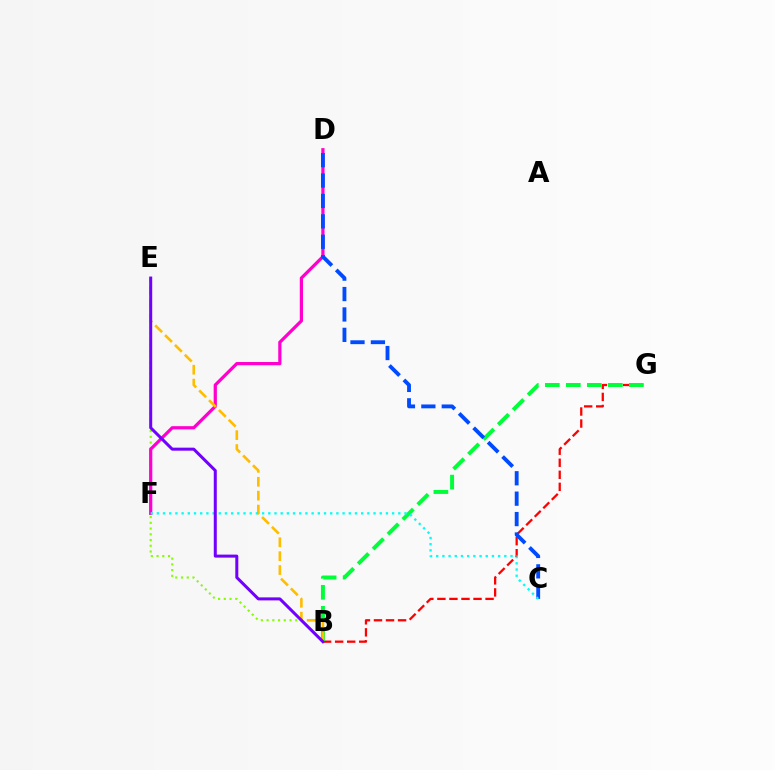{('B', 'G'): [{'color': '#ff0000', 'line_style': 'dashed', 'thickness': 1.64}, {'color': '#00ff39', 'line_style': 'dashed', 'thickness': 2.85}], ('B', 'E'): [{'color': '#84ff00', 'line_style': 'dotted', 'thickness': 1.56}, {'color': '#ffbd00', 'line_style': 'dashed', 'thickness': 1.89}, {'color': '#7200ff', 'line_style': 'solid', 'thickness': 2.17}], ('D', 'F'): [{'color': '#ff00cf', 'line_style': 'solid', 'thickness': 2.32}], ('C', 'D'): [{'color': '#004bff', 'line_style': 'dashed', 'thickness': 2.77}], ('C', 'F'): [{'color': '#00fff6', 'line_style': 'dotted', 'thickness': 1.68}]}